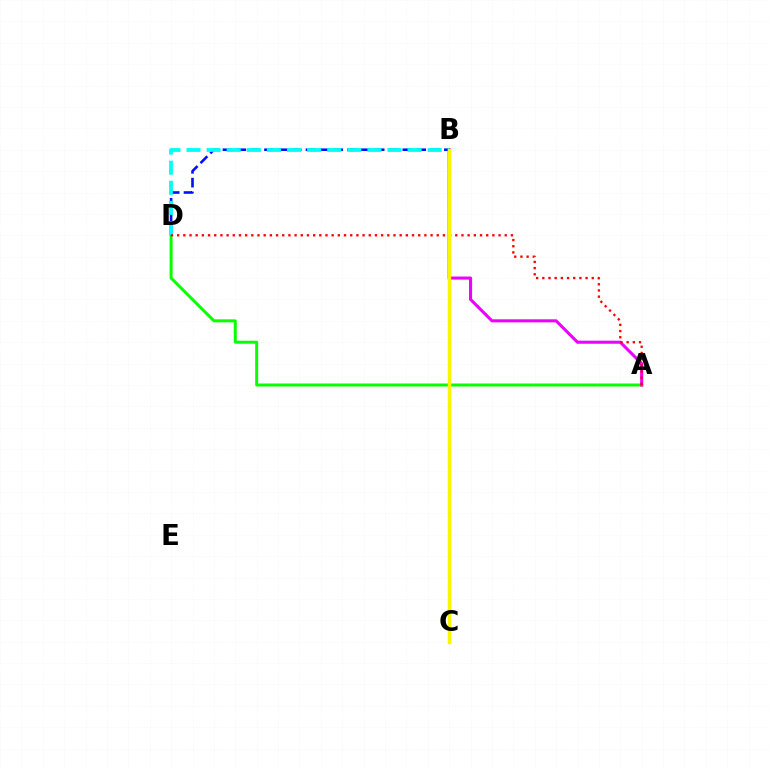{('A', 'D'): [{'color': '#08ff00', 'line_style': 'solid', 'thickness': 2.15}, {'color': '#ff0000', 'line_style': 'dotted', 'thickness': 1.68}], ('A', 'B'): [{'color': '#ee00ff', 'line_style': 'solid', 'thickness': 2.21}], ('B', 'D'): [{'color': '#0010ff', 'line_style': 'dashed', 'thickness': 1.88}, {'color': '#00fff6', 'line_style': 'dashed', 'thickness': 2.73}], ('B', 'C'): [{'color': '#fcf500', 'line_style': 'solid', 'thickness': 2.49}]}